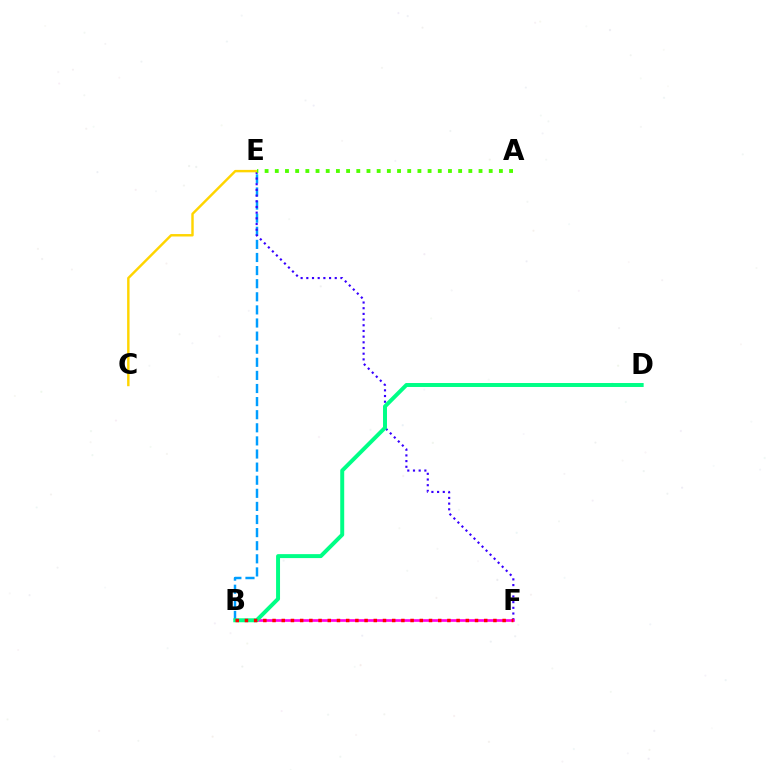{('B', 'E'): [{'color': '#009eff', 'line_style': 'dashed', 'thickness': 1.78}], ('E', 'F'): [{'color': '#3700ff', 'line_style': 'dotted', 'thickness': 1.55}], ('B', 'F'): [{'color': '#ff00ed', 'line_style': 'solid', 'thickness': 1.93}, {'color': '#ff0000', 'line_style': 'dotted', 'thickness': 2.5}], ('B', 'D'): [{'color': '#00ff86', 'line_style': 'solid', 'thickness': 2.85}], ('C', 'E'): [{'color': '#ffd500', 'line_style': 'solid', 'thickness': 1.76}], ('A', 'E'): [{'color': '#4fff00', 'line_style': 'dotted', 'thickness': 2.77}]}